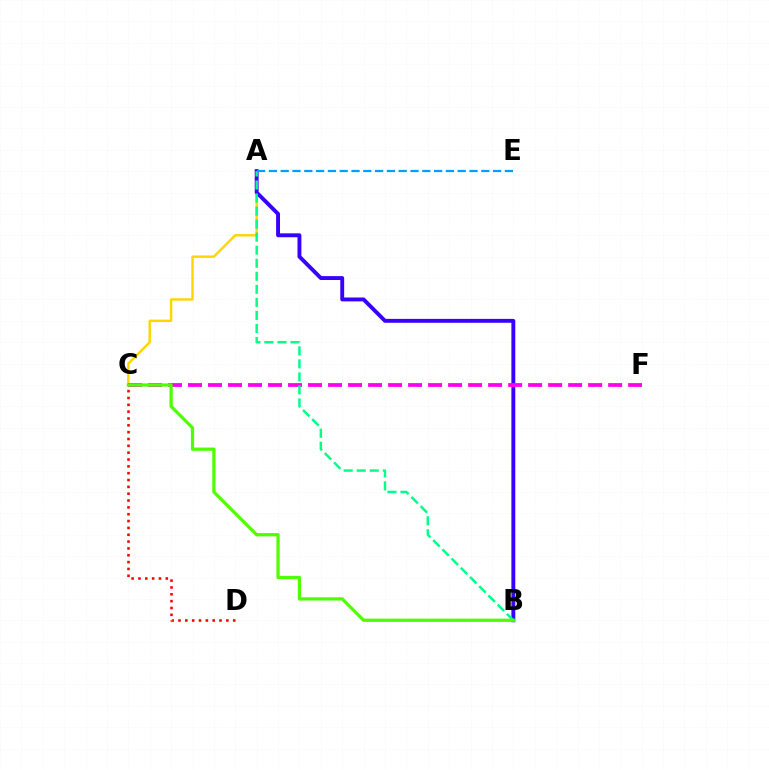{('A', 'C'): [{'color': '#ffd500', 'line_style': 'solid', 'thickness': 1.75}], ('A', 'B'): [{'color': '#3700ff', 'line_style': 'solid', 'thickness': 2.8}, {'color': '#00ff86', 'line_style': 'dashed', 'thickness': 1.77}], ('C', 'F'): [{'color': '#ff00ed', 'line_style': 'dashed', 'thickness': 2.72}], ('C', 'D'): [{'color': '#ff0000', 'line_style': 'dotted', 'thickness': 1.86}], ('A', 'E'): [{'color': '#009eff', 'line_style': 'dashed', 'thickness': 1.6}], ('B', 'C'): [{'color': '#4fff00', 'line_style': 'solid', 'thickness': 2.33}]}